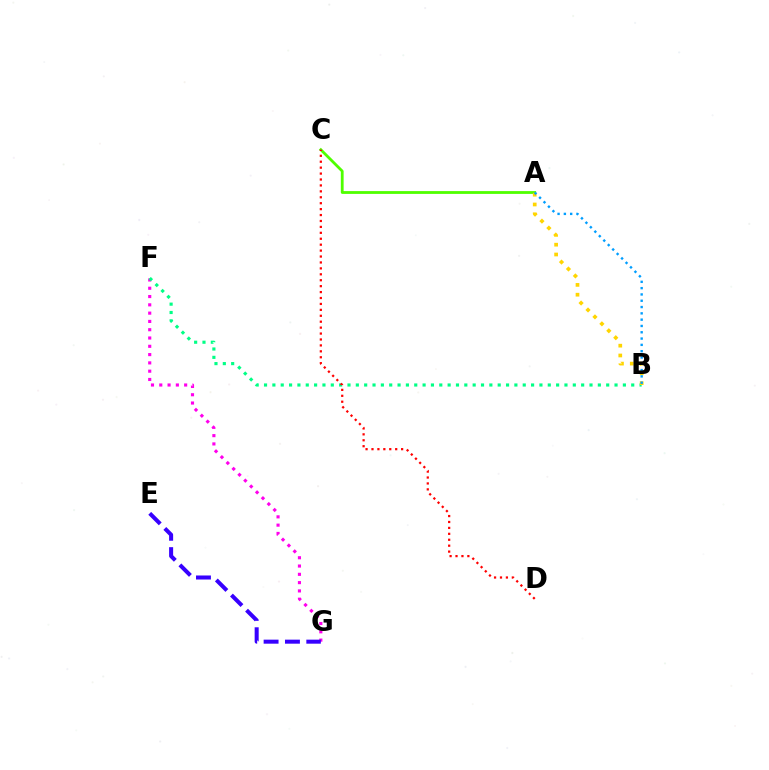{('F', 'G'): [{'color': '#ff00ed', 'line_style': 'dotted', 'thickness': 2.25}], ('B', 'F'): [{'color': '#00ff86', 'line_style': 'dotted', 'thickness': 2.27}], ('A', 'C'): [{'color': '#4fff00', 'line_style': 'solid', 'thickness': 2.01}], ('A', 'B'): [{'color': '#ffd500', 'line_style': 'dotted', 'thickness': 2.67}, {'color': '#009eff', 'line_style': 'dotted', 'thickness': 1.71}], ('E', 'G'): [{'color': '#3700ff', 'line_style': 'dashed', 'thickness': 2.9}], ('C', 'D'): [{'color': '#ff0000', 'line_style': 'dotted', 'thickness': 1.61}]}